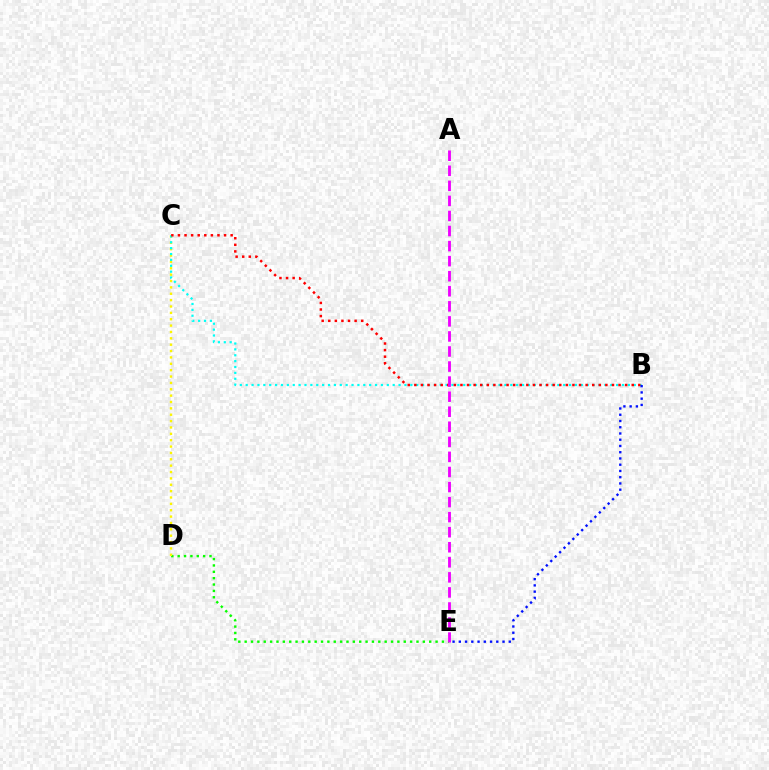{('D', 'E'): [{'color': '#08ff00', 'line_style': 'dotted', 'thickness': 1.73}], ('C', 'D'): [{'color': '#fcf500', 'line_style': 'dotted', 'thickness': 1.73}], ('B', 'C'): [{'color': '#00fff6', 'line_style': 'dotted', 'thickness': 1.6}, {'color': '#ff0000', 'line_style': 'dotted', 'thickness': 1.79}], ('B', 'E'): [{'color': '#0010ff', 'line_style': 'dotted', 'thickness': 1.7}], ('A', 'E'): [{'color': '#ee00ff', 'line_style': 'dashed', 'thickness': 2.05}]}